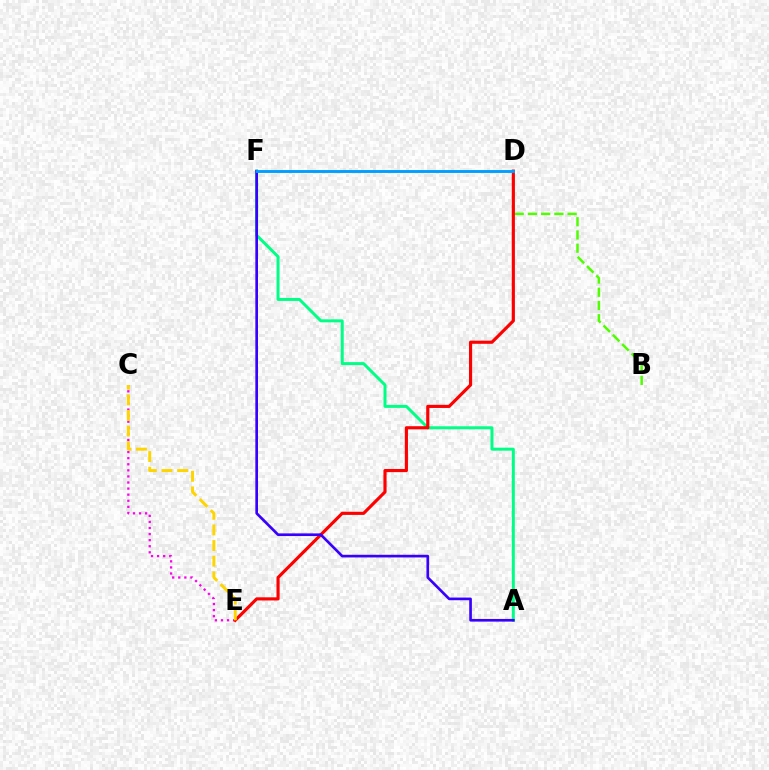{('B', 'D'): [{'color': '#4fff00', 'line_style': 'dashed', 'thickness': 1.8}], ('C', 'E'): [{'color': '#ff00ed', 'line_style': 'dotted', 'thickness': 1.65}, {'color': '#ffd500', 'line_style': 'dashed', 'thickness': 2.12}], ('A', 'F'): [{'color': '#00ff86', 'line_style': 'solid', 'thickness': 2.14}, {'color': '#3700ff', 'line_style': 'solid', 'thickness': 1.92}], ('D', 'E'): [{'color': '#ff0000', 'line_style': 'solid', 'thickness': 2.26}], ('D', 'F'): [{'color': '#009eff', 'line_style': 'solid', 'thickness': 2.08}]}